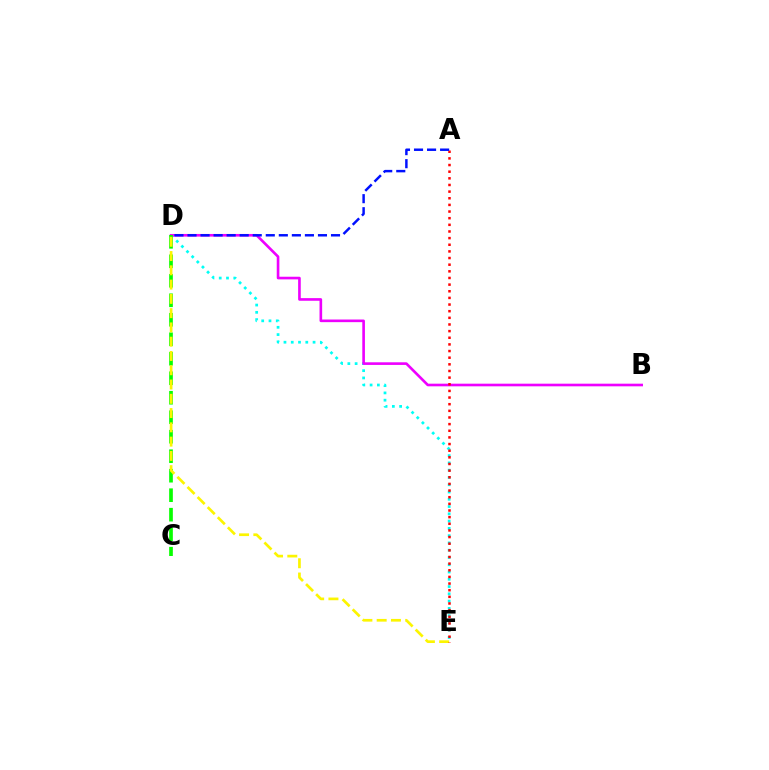{('D', 'E'): [{'color': '#00fff6', 'line_style': 'dotted', 'thickness': 1.98}, {'color': '#fcf500', 'line_style': 'dashed', 'thickness': 1.94}], ('B', 'D'): [{'color': '#ee00ff', 'line_style': 'solid', 'thickness': 1.9}], ('C', 'D'): [{'color': '#08ff00', 'line_style': 'dashed', 'thickness': 2.65}], ('A', 'E'): [{'color': '#ff0000', 'line_style': 'dotted', 'thickness': 1.8}], ('A', 'D'): [{'color': '#0010ff', 'line_style': 'dashed', 'thickness': 1.77}]}